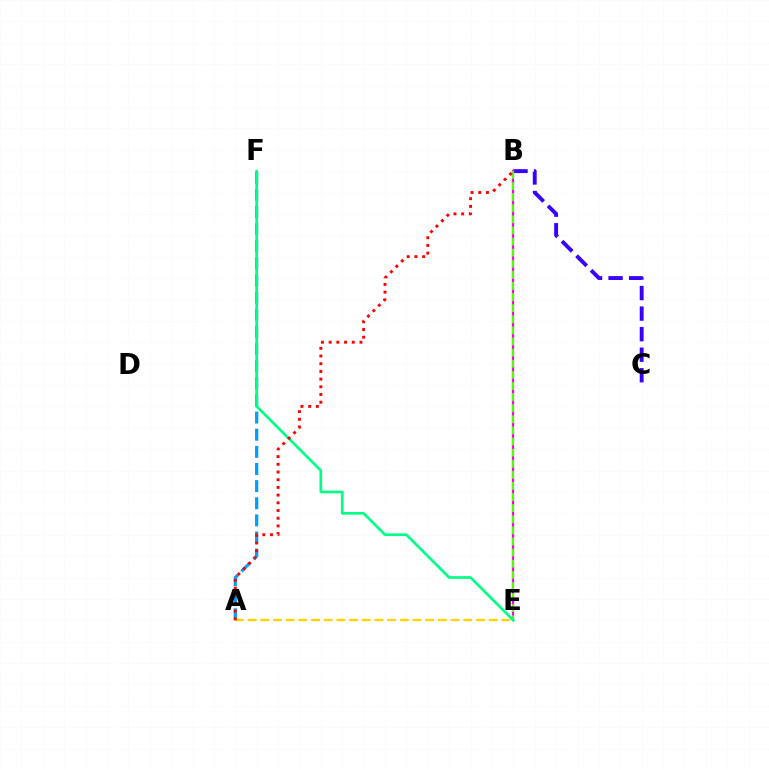{('A', 'F'): [{'color': '#009eff', 'line_style': 'dashed', 'thickness': 2.33}], ('B', 'C'): [{'color': '#3700ff', 'line_style': 'dashed', 'thickness': 2.79}], ('B', 'E'): [{'color': '#ff00ed', 'line_style': 'solid', 'thickness': 1.64}, {'color': '#4fff00', 'line_style': 'dashed', 'thickness': 1.51}], ('A', 'E'): [{'color': '#ffd500', 'line_style': 'dashed', 'thickness': 1.72}], ('E', 'F'): [{'color': '#00ff86', 'line_style': 'solid', 'thickness': 1.94}], ('A', 'B'): [{'color': '#ff0000', 'line_style': 'dotted', 'thickness': 2.09}]}